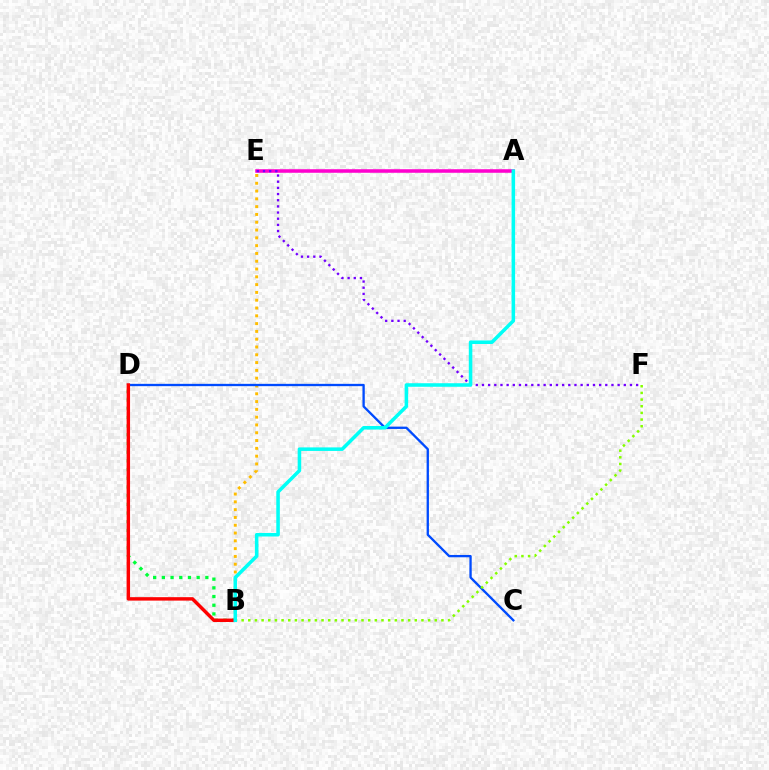{('B', 'E'): [{'color': '#ffbd00', 'line_style': 'dotted', 'thickness': 2.12}], ('B', 'D'): [{'color': '#00ff39', 'line_style': 'dotted', 'thickness': 2.36}, {'color': '#ff0000', 'line_style': 'solid', 'thickness': 2.47}], ('A', 'E'): [{'color': '#ff00cf', 'line_style': 'solid', 'thickness': 2.55}], ('C', 'D'): [{'color': '#004bff', 'line_style': 'solid', 'thickness': 1.67}], ('B', 'F'): [{'color': '#84ff00', 'line_style': 'dotted', 'thickness': 1.81}], ('E', 'F'): [{'color': '#7200ff', 'line_style': 'dotted', 'thickness': 1.68}], ('A', 'B'): [{'color': '#00fff6', 'line_style': 'solid', 'thickness': 2.55}]}